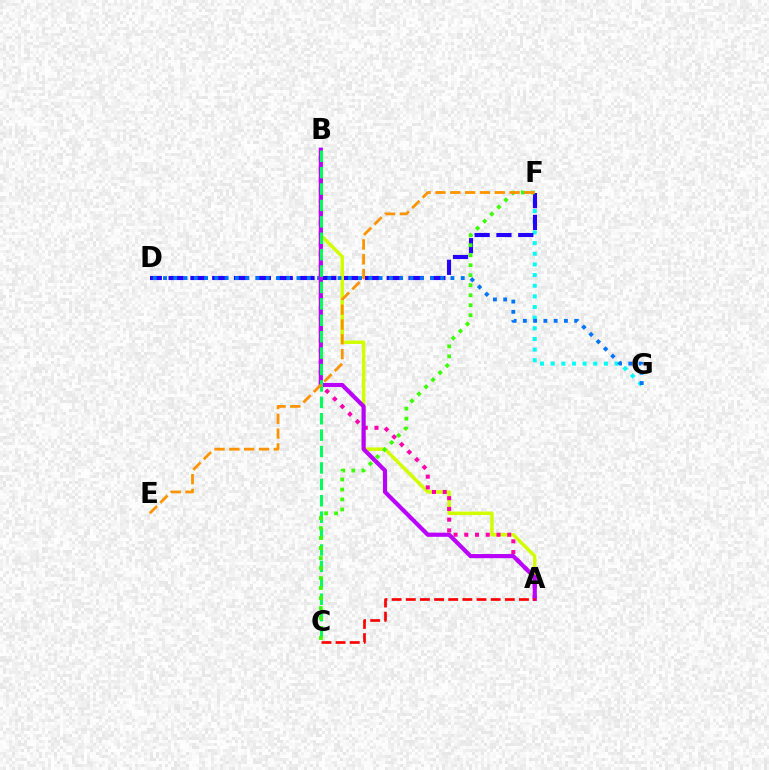{('F', 'G'): [{'color': '#00fff6', 'line_style': 'dotted', 'thickness': 2.89}], ('D', 'F'): [{'color': '#2500ff', 'line_style': 'dashed', 'thickness': 2.96}], ('A', 'B'): [{'color': '#d1ff00', 'line_style': 'solid', 'thickness': 2.51}, {'color': '#ff00ac', 'line_style': 'dotted', 'thickness': 2.92}, {'color': '#b900ff', 'line_style': 'solid', 'thickness': 2.99}], ('D', 'G'): [{'color': '#0074ff', 'line_style': 'dotted', 'thickness': 2.79}], ('B', 'C'): [{'color': '#00ff5c', 'line_style': 'dashed', 'thickness': 2.23}], ('A', 'C'): [{'color': '#ff0000', 'line_style': 'dashed', 'thickness': 1.92}], ('C', 'F'): [{'color': '#3dff00', 'line_style': 'dotted', 'thickness': 2.72}], ('E', 'F'): [{'color': '#ff9400', 'line_style': 'dashed', 'thickness': 2.01}]}